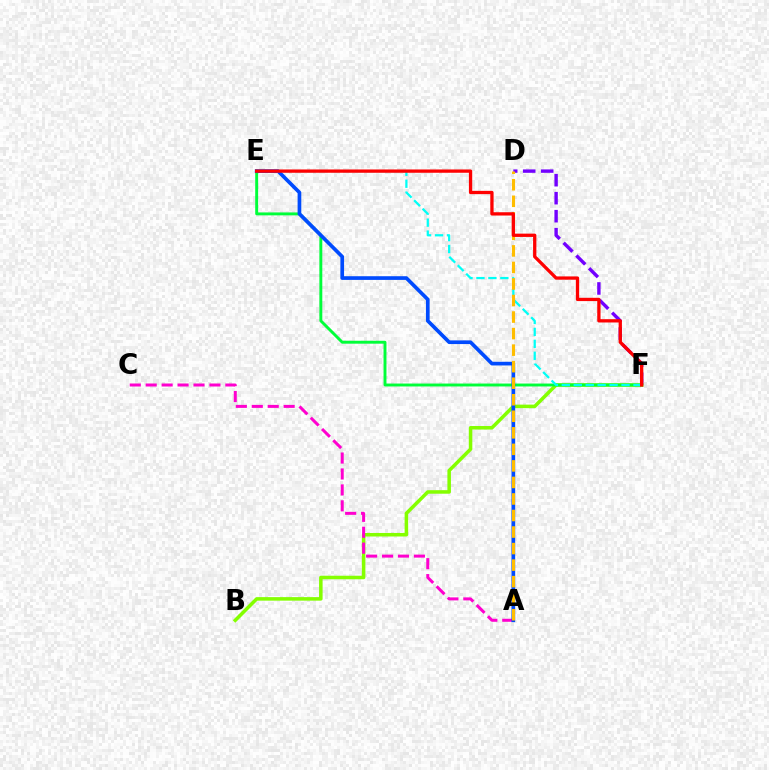{('D', 'F'): [{'color': '#7200ff', 'line_style': 'dashed', 'thickness': 2.44}], ('B', 'F'): [{'color': '#84ff00', 'line_style': 'solid', 'thickness': 2.54}], ('E', 'F'): [{'color': '#00ff39', 'line_style': 'solid', 'thickness': 2.1}, {'color': '#00fff6', 'line_style': 'dashed', 'thickness': 1.62}, {'color': '#ff0000', 'line_style': 'solid', 'thickness': 2.37}], ('A', 'C'): [{'color': '#ff00cf', 'line_style': 'dashed', 'thickness': 2.16}], ('A', 'E'): [{'color': '#004bff', 'line_style': 'solid', 'thickness': 2.65}], ('A', 'D'): [{'color': '#ffbd00', 'line_style': 'dashed', 'thickness': 2.25}]}